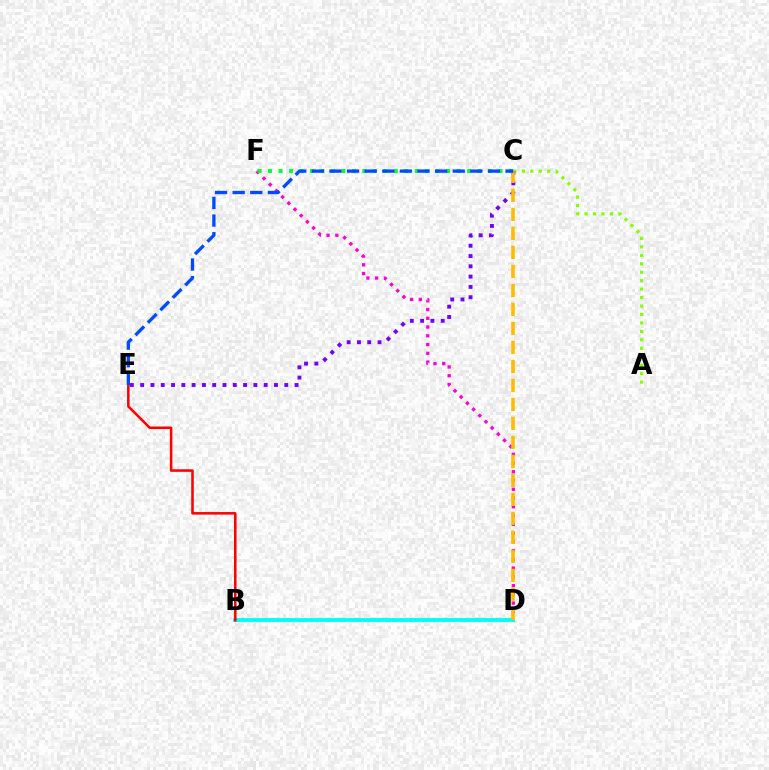{('D', 'F'): [{'color': '#ff00cf', 'line_style': 'dotted', 'thickness': 2.38}], ('A', 'C'): [{'color': '#84ff00', 'line_style': 'dotted', 'thickness': 2.3}], ('B', 'D'): [{'color': '#00fff6', 'line_style': 'solid', 'thickness': 2.78}], ('C', 'F'): [{'color': '#00ff39', 'line_style': 'dotted', 'thickness': 2.85}], ('C', 'E'): [{'color': '#7200ff', 'line_style': 'dotted', 'thickness': 2.8}, {'color': '#004bff', 'line_style': 'dashed', 'thickness': 2.39}], ('B', 'E'): [{'color': '#ff0000', 'line_style': 'solid', 'thickness': 1.83}], ('C', 'D'): [{'color': '#ffbd00', 'line_style': 'dashed', 'thickness': 2.58}]}